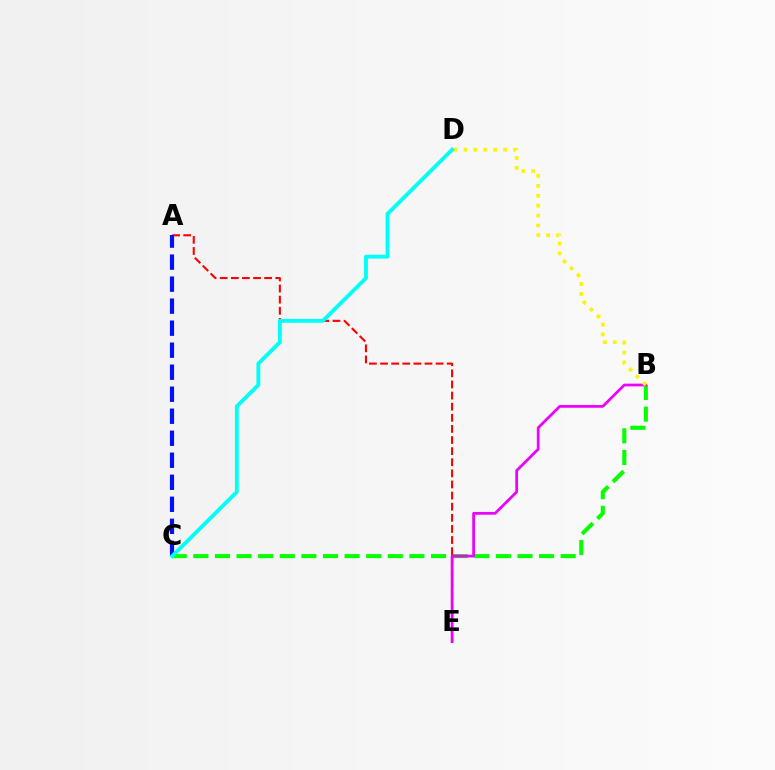{('B', 'C'): [{'color': '#08ff00', 'line_style': 'dashed', 'thickness': 2.94}], ('A', 'E'): [{'color': '#ff0000', 'line_style': 'dashed', 'thickness': 1.51}], ('B', 'E'): [{'color': '#ee00ff', 'line_style': 'solid', 'thickness': 1.98}], ('A', 'C'): [{'color': '#0010ff', 'line_style': 'dashed', 'thickness': 2.99}], ('B', 'D'): [{'color': '#fcf500', 'line_style': 'dotted', 'thickness': 2.69}], ('C', 'D'): [{'color': '#00fff6', 'line_style': 'solid', 'thickness': 2.77}]}